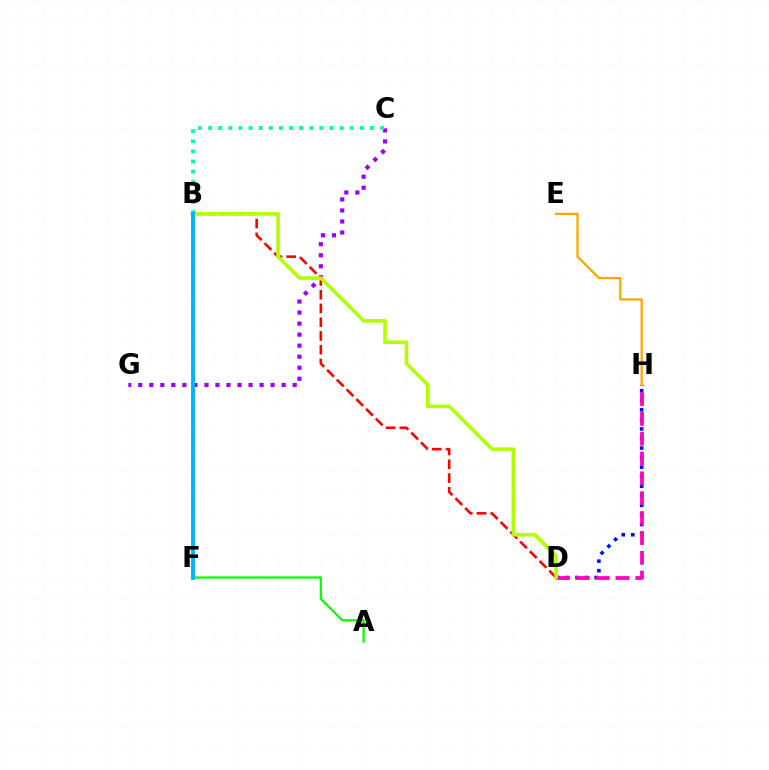{('A', 'F'): [{'color': '#08ff00', 'line_style': 'solid', 'thickness': 1.61}], ('D', 'H'): [{'color': '#0010ff', 'line_style': 'dotted', 'thickness': 2.6}, {'color': '#ff00bd', 'line_style': 'dashed', 'thickness': 2.7}], ('E', 'H'): [{'color': '#ffa500', 'line_style': 'solid', 'thickness': 1.63}], ('C', 'G'): [{'color': '#9b00ff', 'line_style': 'dotted', 'thickness': 3.0}], ('B', 'D'): [{'color': '#ff0000', 'line_style': 'dashed', 'thickness': 1.87}, {'color': '#b3ff00', 'line_style': 'solid', 'thickness': 2.61}], ('B', 'C'): [{'color': '#00ff9d', 'line_style': 'dotted', 'thickness': 2.75}], ('B', 'F'): [{'color': '#00b5ff', 'line_style': 'solid', 'thickness': 2.8}]}